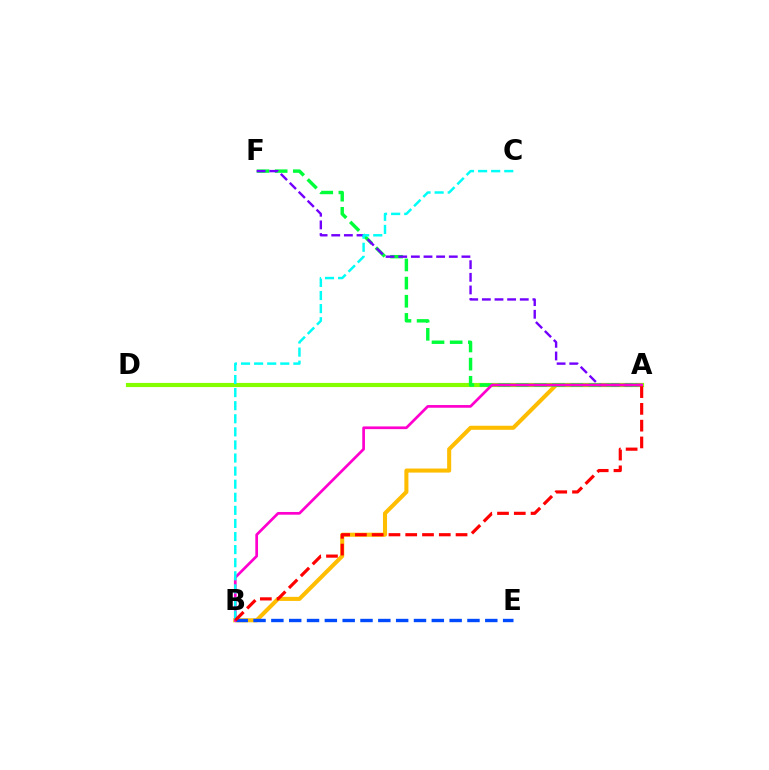{('A', 'B'): [{'color': '#ffbd00', 'line_style': 'solid', 'thickness': 2.92}, {'color': '#ff00cf', 'line_style': 'solid', 'thickness': 1.95}, {'color': '#ff0000', 'line_style': 'dashed', 'thickness': 2.28}], ('A', 'D'): [{'color': '#84ff00', 'line_style': 'solid', 'thickness': 2.99}], ('A', 'F'): [{'color': '#00ff39', 'line_style': 'dashed', 'thickness': 2.47}, {'color': '#7200ff', 'line_style': 'dashed', 'thickness': 1.72}], ('B', 'E'): [{'color': '#004bff', 'line_style': 'dashed', 'thickness': 2.42}], ('B', 'C'): [{'color': '#00fff6', 'line_style': 'dashed', 'thickness': 1.78}]}